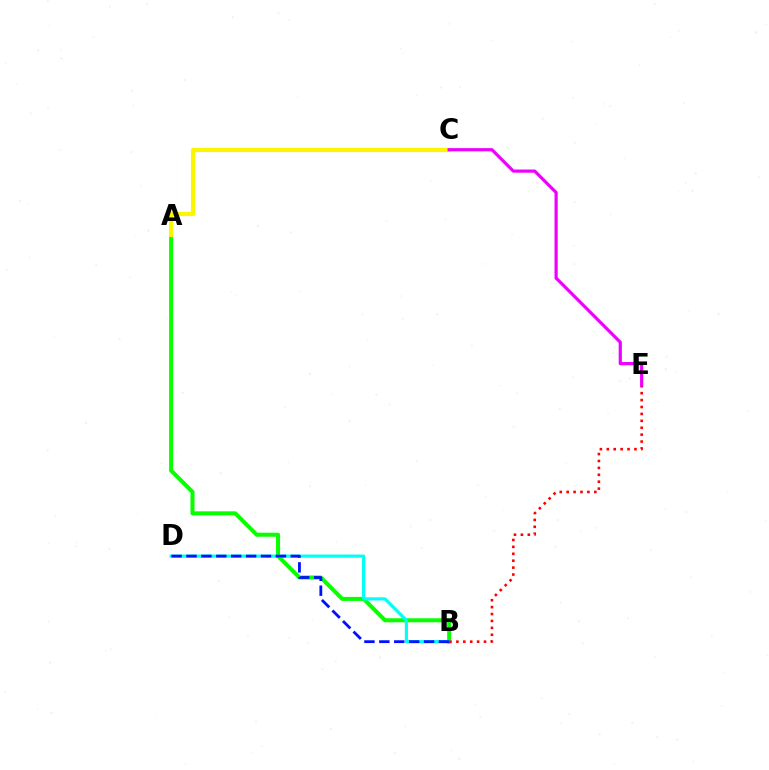{('A', 'B'): [{'color': '#08ff00', 'line_style': 'solid', 'thickness': 2.9}], ('B', 'D'): [{'color': '#00fff6', 'line_style': 'solid', 'thickness': 2.27}, {'color': '#0010ff', 'line_style': 'dashed', 'thickness': 2.02}], ('B', 'E'): [{'color': '#ff0000', 'line_style': 'dotted', 'thickness': 1.88}], ('A', 'C'): [{'color': '#fcf500', 'line_style': 'solid', 'thickness': 2.99}], ('C', 'E'): [{'color': '#ee00ff', 'line_style': 'solid', 'thickness': 2.29}]}